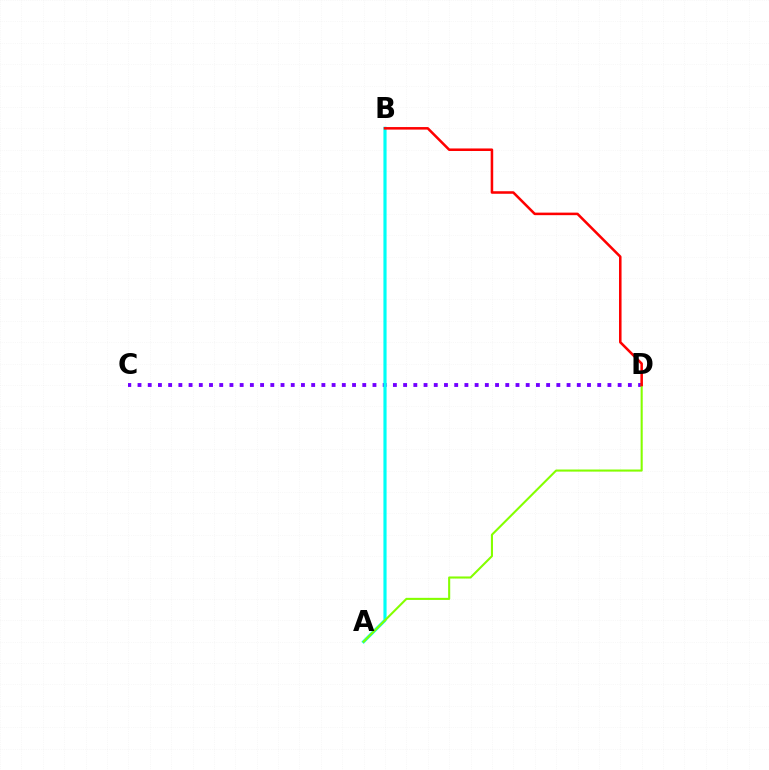{('C', 'D'): [{'color': '#7200ff', 'line_style': 'dotted', 'thickness': 2.78}], ('A', 'B'): [{'color': '#00fff6', 'line_style': 'solid', 'thickness': 2.28}], ('A', 'D'): [{'color': '#84ff00', 'line_style': 'solid', 'thickness': 1.5}], ('B', 'D'): [{'color': '#ff0000', 'line_style': 'solid', 'thickness': 1.83}]}